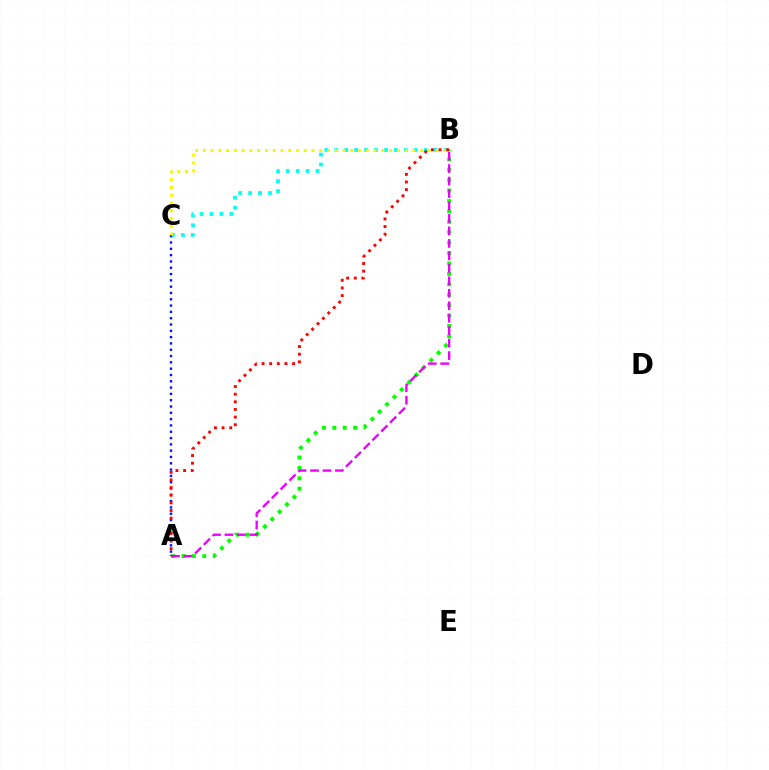{('A', 'B'): [{'color': '#08ff00', 'line_style': 'dotted', 'thickness': 2.83}, {'color': '#ee00ff', 'line_style': 'dashed', 'thickness': 1.69}, {'color': '#ff0000', 'line_style': 'dotted', 'thickness': 2.07}], ('B', 'C'): [{'color': '#00fff6', 'line_style': 'dotted', 'thickness': 2.7}, {'color': '#fcf500', 'line_style': 'dotted', 'thickness': 2.11}], ('A', 'C'): [{'color': '#0010ff', 'line_style': 'dotted', 'thickness': 1.71}]}